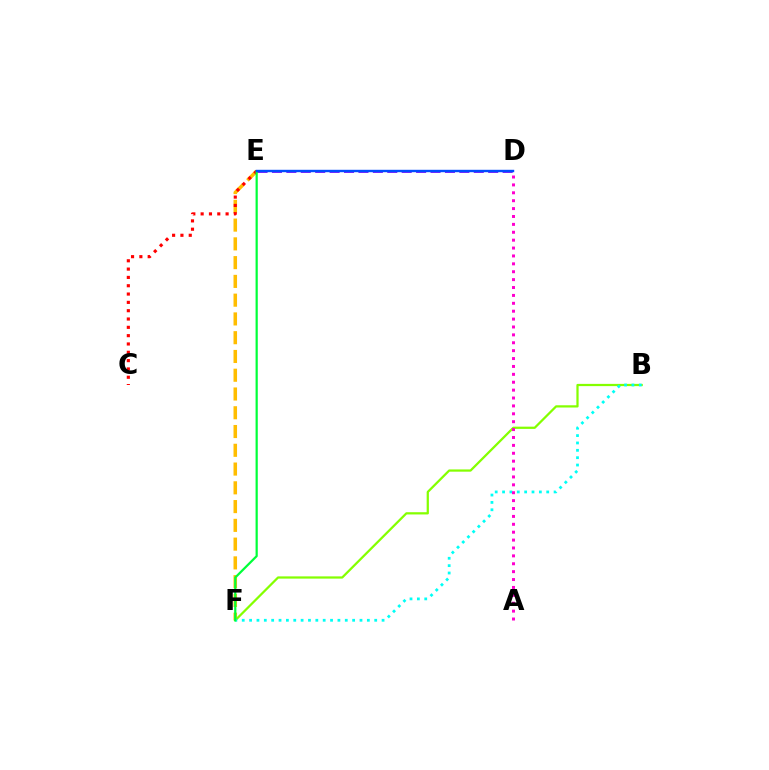{('E', 'F'): [{'color': '#ffbd00', 'line_style': 'dashed', 'thickness': 2.55}, {'color': '#00ff39', 'line_style': 'solid', 'thickness': 1.59}], ('C', 'E'): [{'color': '#ff0000', 'line_style': 'dotted', 'thickness': 2.26}], ('B', 'F'): [{'color': '#84ff00', 'line_style': 'solid', 'thickness': 1.61}, {'color': '#00fff6', 'line_style': 'dotted', 'thickness': 2.0}], ('D', 'E'): [{'color': '#7200ff', 'line_style': 'dashed', 'thickness': 1.96}, {'color': '#004bff', 'line_style': 'solid', 'thickness': 1.73}], ('A', 'D'): [{'color': '#ff00cf', 'line_style': 'dotted', 'thickness': 2.14}]}